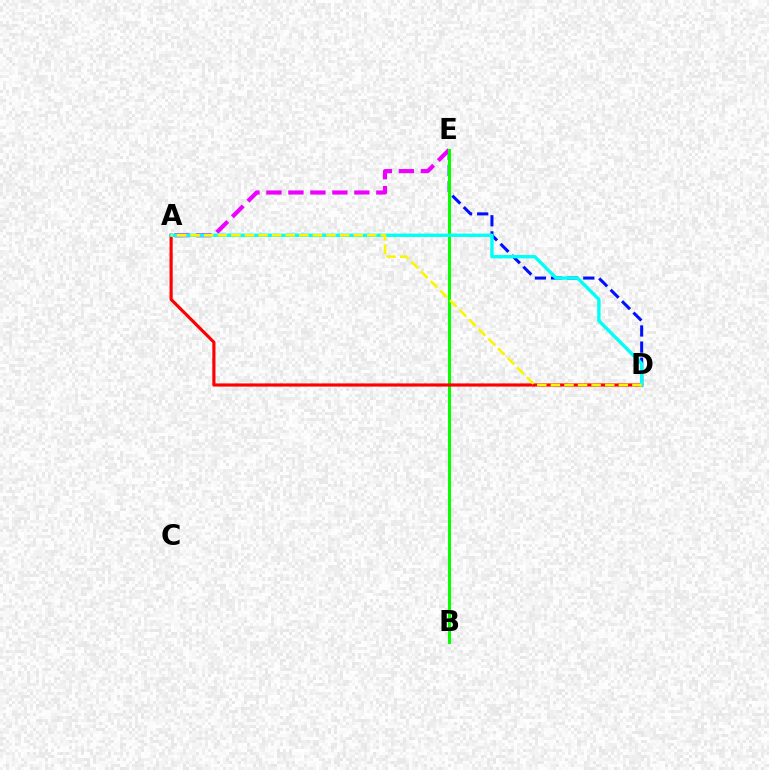{('D', 'E'): [{'color': '#0010ff', 'line_style': 'dashed', 'thickness': 2.19}], ('A', 'E'): [{'color': '#ee00ff', 'line_style': 'dashed', 'thickness': 2.99}], ('B', 'E'): [{'color': '#08ff00', 'line_style': 'solid', 'thickness': 2.2}], ('A', 'D'): [{'color': '#ff0000', 'line_style': 'solid', 'thickness': 2.27}, {'color': '#00fff6', 'line_style': 'solid', 'thickness': 2.43}, {'color': '#fcf500', 'line_style': 'dashed', 'thickness': 1.85}]}